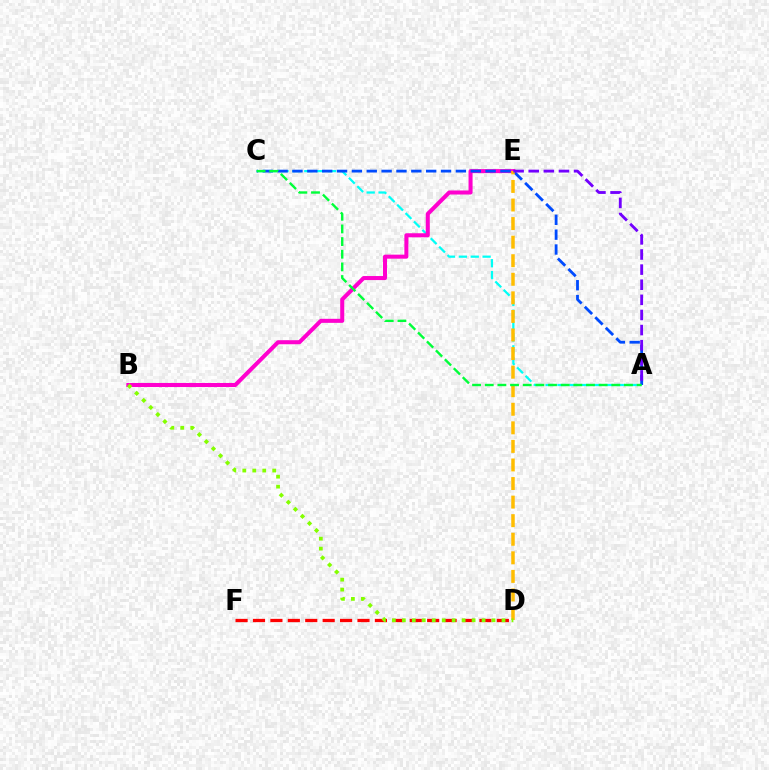{('A', 'C'): [{'color': '#00fff6', 'line_style': 'dashed', 'thickness': 1.61}, {'color': '#004bff', 'line_style': 'dashed', 'thickness': 2.02}, {'color': '#00ff39', 'line_style': 'dashed', 'thickness': 1.72}], ('B', 'E'): [{'color': '#ff00cf', 'line_style': 'solid', 'thickness': 2.91}], ('D', 'F'): [{'color': '#ff0000', 'line_style': 'dashed', 'thickness': 2.37}], ('D', 'E'): [{'color': '#ffbd00', 'line_style': 'dashed', 'thickness': 2.52}], ('A', 'E'): [{'color': '#7200ff', 'line_style': 'dashed', 'thickness': 2.05}], ('B', 'D'): [{'color': '#84ff00', 'line_style': 'dotted', 'thickness': 2.71}]}